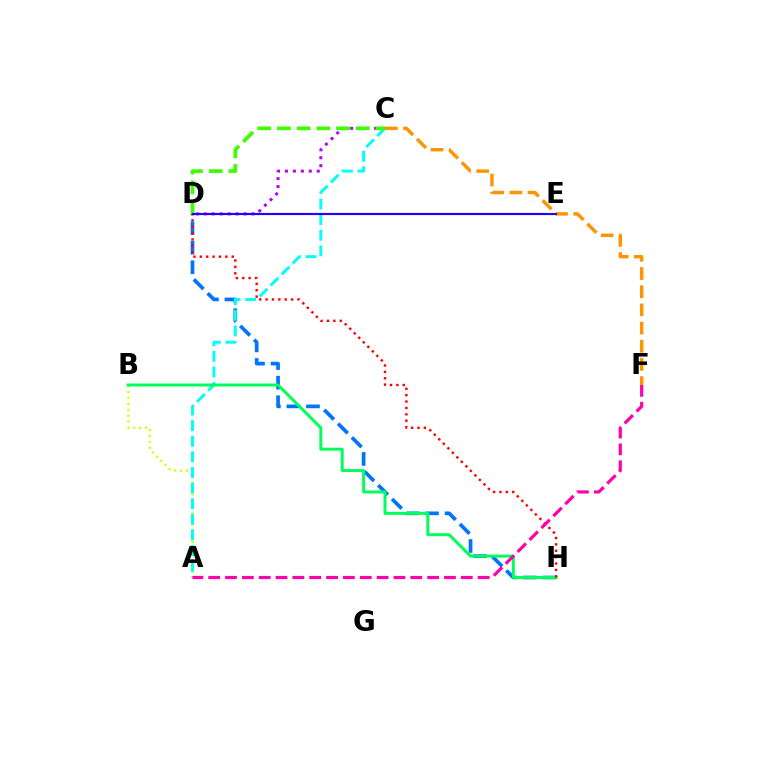{('C', 'D'): [{'color': '#b900ff', 'line_style': 'dotted', 'thickness': 2.16}, {'color': '#3dff00', 'line_style': 'dashed', 'thickness': 2.68}], ('C', 'F'): [{'color': '#ff9400', 'line_style': 'dashed', 'thickness': 2.47}], ('D', 'H'): [{'color': '#0074ff', 'line_style': 'dashed', 'thickness': 2.66}, {'color': '#ff0000', 'line_style': 'dotted', 'thickness': 1.73}], ('A', 'B'): [{'color': '#d1ff00', 'line_style': 'dotted', 'thickness': 1.61}], ('A', 'C'): [{'color': '#00fff6', 'line_style': 'dashed', 'thickness': 2.12}], ('B', 'H'): [{'color': '#00ff5c', 'line_style': 'solid', 'thickness': 2.14}], ('D', 'E'): [{'color': '#2500ff', 'line_style': 'solid', 'thickness': 1.55}], ('A', 'F'): [{'color': '#ff00ac', 'line_style': 'dashed', 'thickness': 2.29}]}